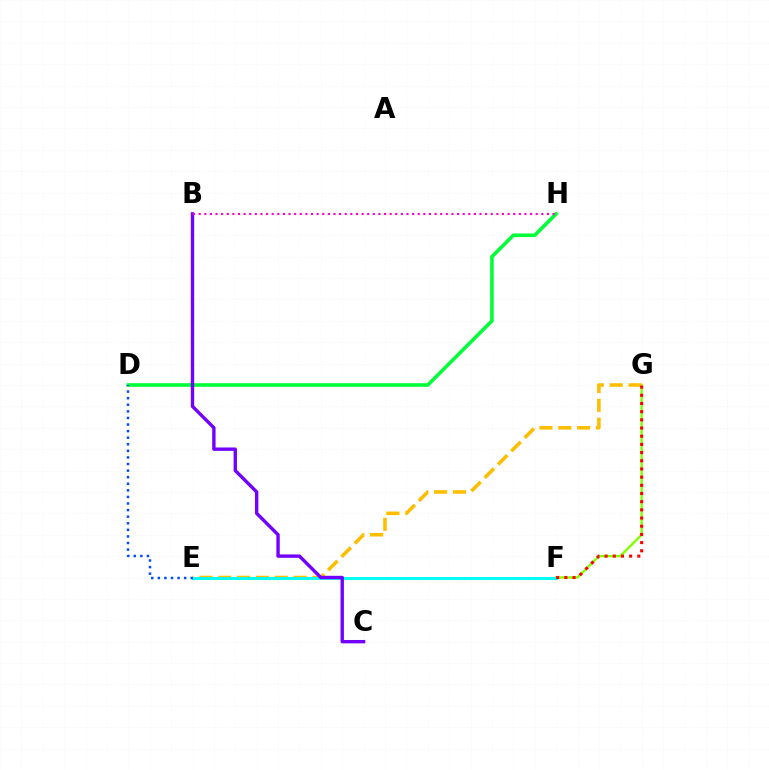{('D', 'H'): [{'color': '#00ff39', 'line_style': 'solid', 'thickness': 2.6}], ('F', 'G'): [{'color': '#84ff00', 'line_style': 'solid', 'thickness': 1.73}, {'color': '#ff0000', 'line_style': 'dotted', 'thickness': 2.22}], ('E', 'G'): [{'color': '#ffbd00', 'line_style': 'dashed', 'thickness': 2.56}], ('E', 'F'): [{'color': '#00fff6', 'line_style': 'solid', 'thickness': 2.11}], ('B', 'C'): [{'color': '#7200ff', 'line_style': 'solid', 'thickness': 2.43}], ('D', 'E'): [{'color': '#004bff', 'line_style': 'dotted', 'thickness': 1.79}], ('B', 'H'): [{'color': '#ff00cf', 'line_style': 'dotted', 'thickness': 1.53}]}